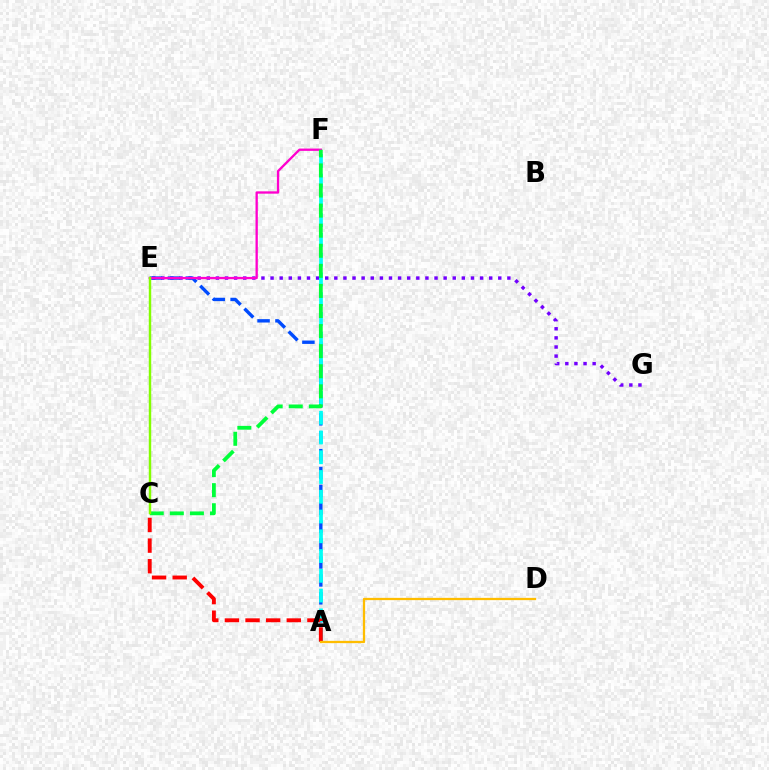{('E', 'G'): [{'color': '#7200ff', 'line_style': 'dotted', 'thickness': 2.47}], ('A', 'E'): [{'color': '#004bff', 'line_style': 'dashed', 'thickness': 2.43}], ('A', 'F'): [{'color': '#00fff6', 'line_style': 'dashed', 'thickness': 2.68}], ('A', 'C'): [{'color': '#ff0000', 'line_style': 'dashed', 'thickness': 2.8}], ('E', 'F'): [{'color': '#ff00cf', 'line_style': 'solid', 'thickness': 1.67}], ('C', 'F'): [{'color': '#00ff39', 'line_style': 'dashed', 'thickness': 2.73}], ('A', 'D'): [{'color': '#ffbd00', 'line_style': 'solid', 'thickness': 1.63}], ('C', 'E'): [{'color': '#84ff00', 'line_style': 'solid', 'thickness': 1.75}]}